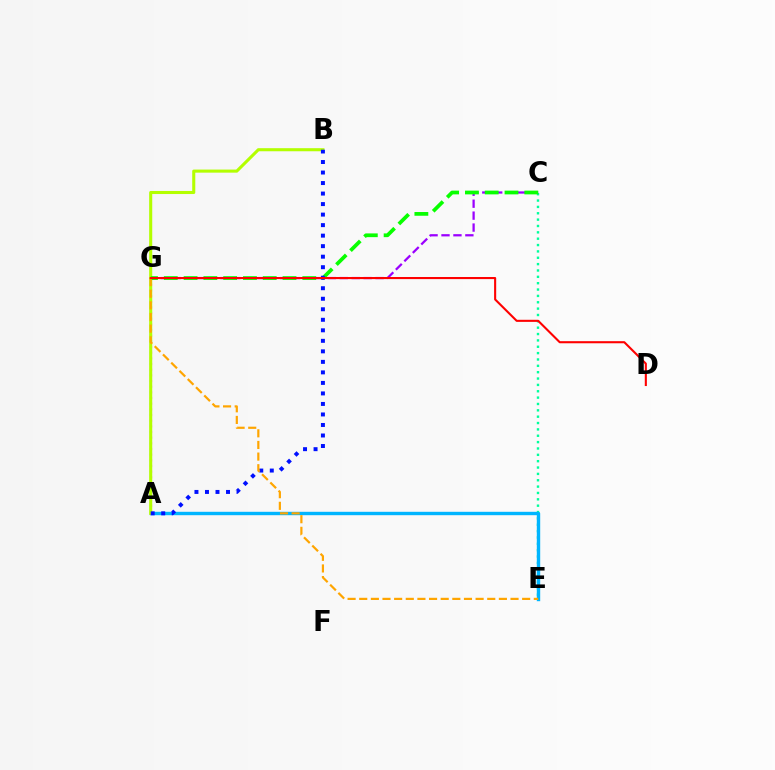{('C', 'E'): [{'color': '#00ff9d', 'line_style': 'dotted', 'thickness': 1.73}], ('C', 'G'): [{'color': '#9b00ff', 'line_style': 'dashed', 'thickness': 1.62}, {'color': '#08ff00', 'line_style': 'dashed', 'thickness': 2.69}], ('A', 'E'): [{'color': '#00b5ff', 'line_style': 'solid', 'thickness': 2.45}], ('A', 'G'): [{'color': '#ff00bd', 'line_style': 'dotted', 'thickness': 1.54}], ('A', 'B'): [{'color': '#b3ff00', 'line_style': 'solid', 'thickness': 2.21}, {'color': '#0010ff', 'line_style': 'dotted', 'thickness': 2.86}], ('E', 'G'): [{'color': '#ffa500', 'line_style': 'dashed', 'thickness': 1.58}], ('D', 'G'): [{'color': '#ff0000', 'line_style': 'solid', 'thickness': 1.51}]}